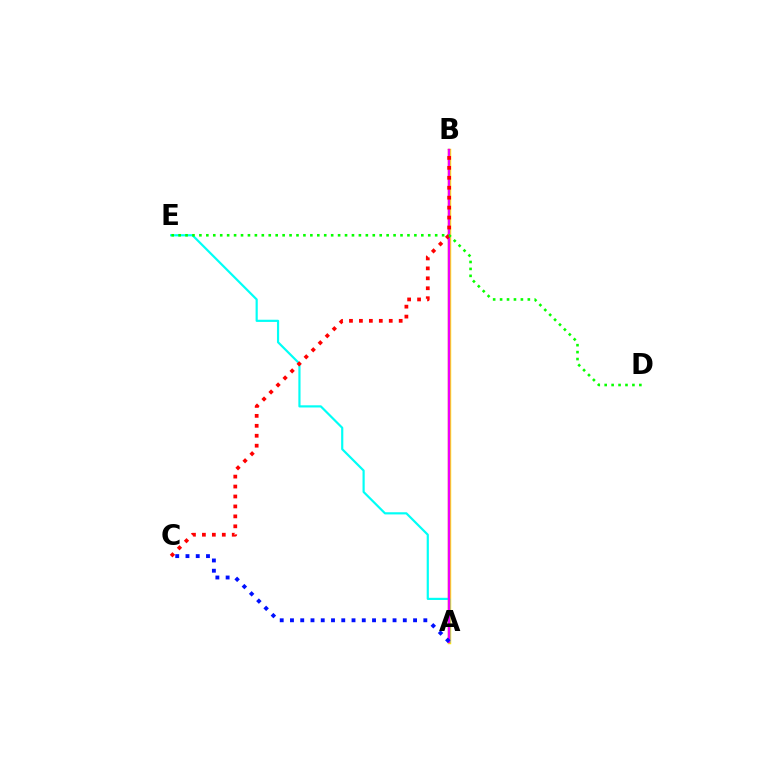{('A', 'B'): [{'color': '#fcf500', 'line_style': 'solid', 'thickness': 2.49}, {'color': '#ee00ff', 'line_style': 'solid', 'thickness': 1.79}], ('A', 'E'): [{'color': '#00fff6', 'line_style': 'solid', 'thickness': 1.57}], ('B', 'C'): [{'color': '#ff0000', 'line_style': 'dotted', 'thickness': 2.7}], ('A', 'C'): [{'color': '#0010ff', 'line_style': 'dotted', 'thickness': 2.79}], ('D', 'E'): [{'color': '#08ff00', 'line_style': 'dotted', 'thickness': 1.88}]}